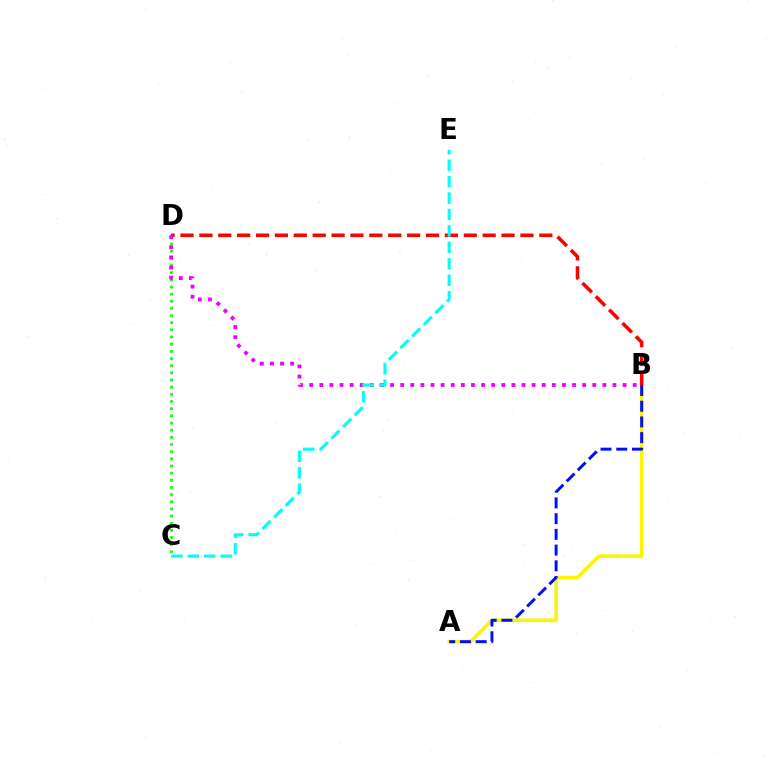{('A', 'B'): [{'color': '#fcf500', 'line_style': 'solid', 'thickness': 2.56}, {'color': '#0010ff', 'line_style': 'dashed', 'thickness': 2.14}], ('C', 'D'): [{'color': '#08ff00', 'line_style': 'dotted', 'thickness': 1.94}], ('B', 'D'): [{'color': '#ff0000', 'line_style': 'dashed', 'thickness': 2.57}, {'color': '#ee00ff', 'line_style': 'dotted', 'thickness': 2.75}], ('C', 'E'): [{'color': '#00fff6', 'line_style': 'dashed', 'thickness': 2.23}]}